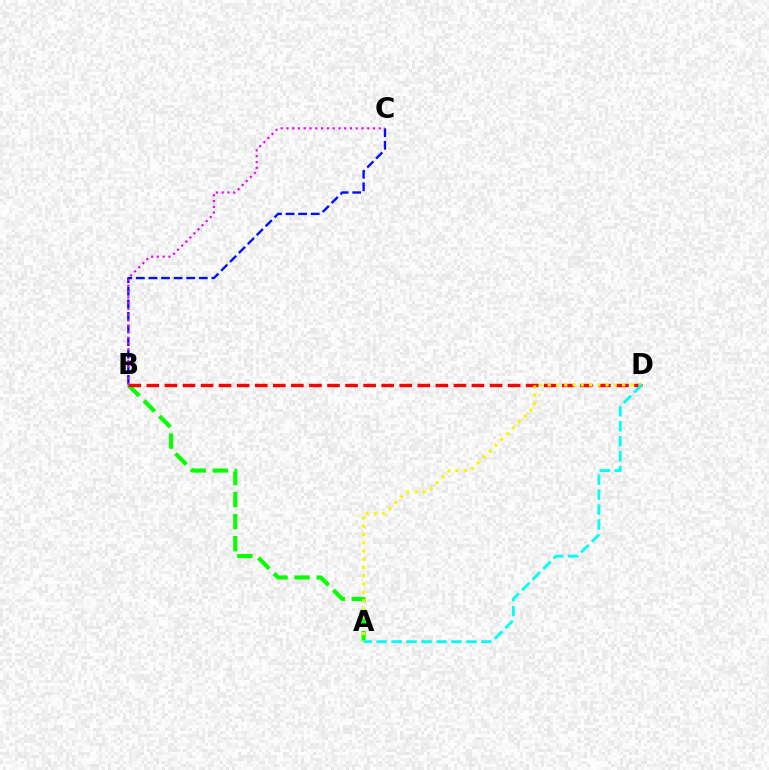{('B', 'C'): [{'color': '#0010ff', 'line_style': 'dashed', 'thickness': 1.71}, {'color': '#ee00ff', 'line_style': 'dotted', 'thickness': 1.57}], ('A', 'B'): [{'color': '#08ff00', 'line_style': 'dashed', 'thickness': 2.99}], ('B', 'D'): [{'color': '#ff0000', 'line_style': 'dashed', 'thickness': 2.45}], ('A', 'D'): [{'color': '#fcf500', 'line_style': 'dotted', 'thickness': 2.24}, {'color': '#00fff6', 'line_style': 'dashed', 'thickness': 2.03}]}